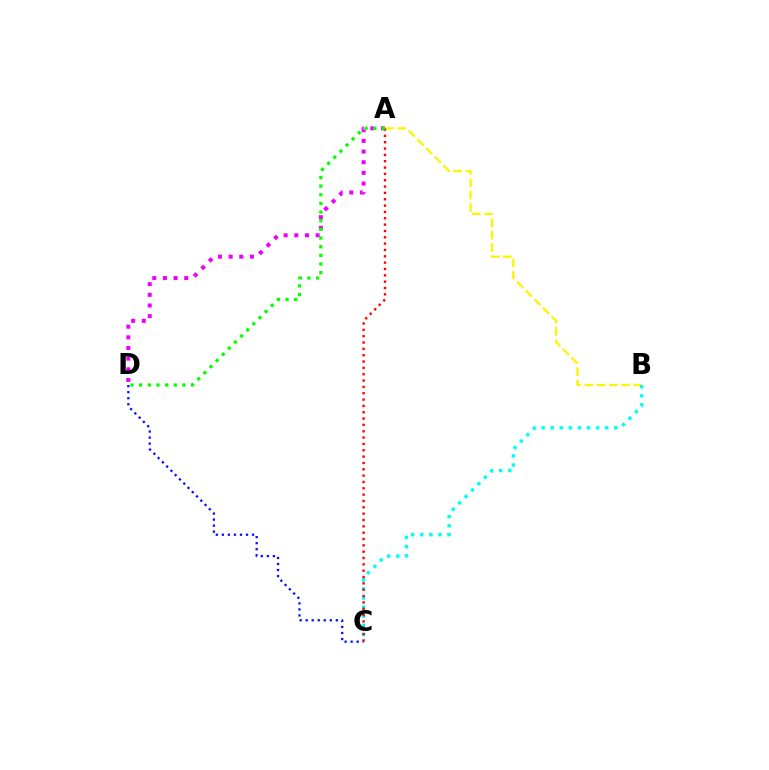{('A', 'D'): [{'color': '#ee00ff', 'line_style': 'dotted', 'thickness': 2.89}, {'color': '#08ff00', 'line_style': 'dotted', 'thickness': 2.35}], ('A', 'B'): [{'color': '#fcf500', 'line_style': 'dashed', 'thickness': 1.67}], ('B', 'C'): [{'color': '#00fff6', 'line_style': 'dotted', 'thickness': 2.47}], ('A', 'C'): [{'color': '#ff0000', 'line_style': 'dotted', 'thickness': 1.72}], ('C', 'D'): [{'color': '#0010ff', 'line_style': 'dotted', 'thickness': 1.64}]}